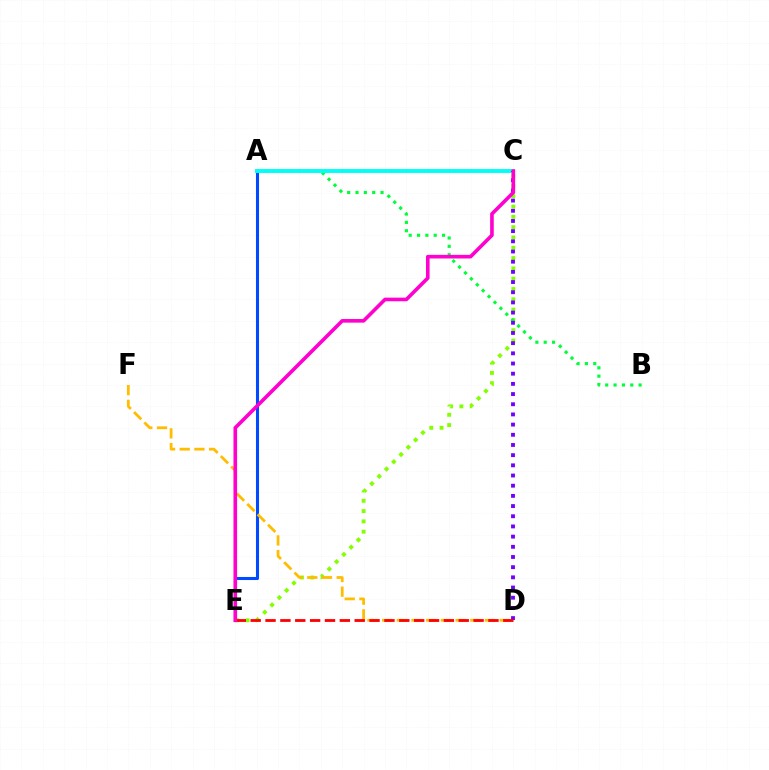{('C', 'E'): [{'color': '#84ff00', 'line_style': 'dotted', 'thickness': 2.8}, {'color': '#ff00cf', 'line_style': 'solid', 'thickness': 2.6}], ('A', 'E'): [{'color': '#004bff', 'line_style': 'solid', 'thickness': 2.21}], ('D', 'F'): [{'color': '#ffbd00', 'line_style': 'dashed', 'thickness': 2.0}], ('A', 'B'): [{'color': '#00ff39', 'line_style': 'dotted', 'thickness': 2.27}], ('A', 'C'): [{'color': '#00fff6', 'line_style': 'solid', 'thickness': 2.81}], ('C', 'D'): [{'color': '#7200ff', 'line_style': 'dotted', 'thickness': 2.77}], ('D', 'E'): [{'color': '#ff0000', 'line_style': 'dashed', 'thickness': 2.02}]}